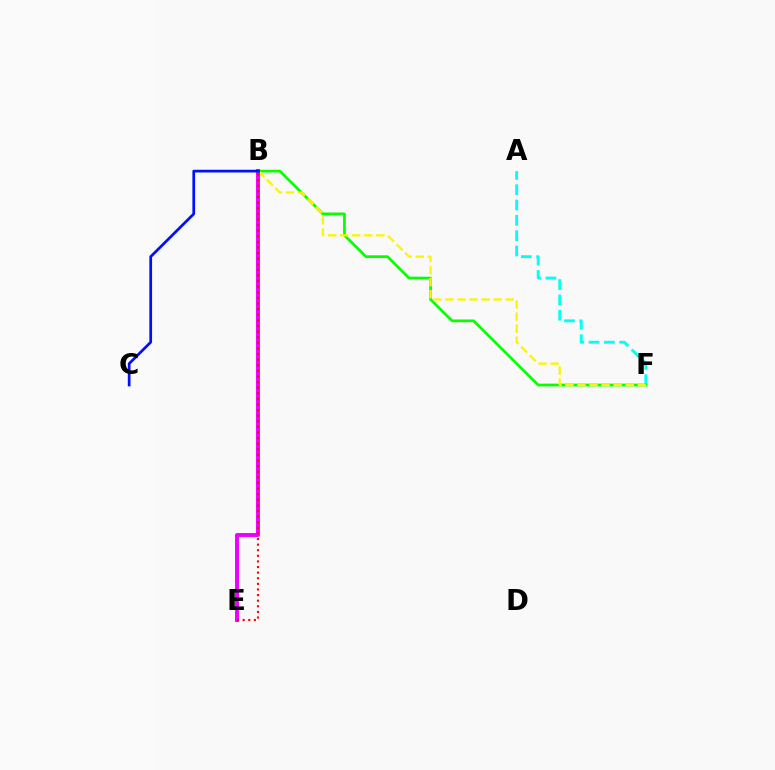{('A', 'F'): [{'color': '#00fff6', 'line_style': 'dashed', 'thickness': 2.08}], ('B', 'F'): [{'color': '#08ff00', 'line_style': 'solid', 'thickness': 1.97}, {'color': '#fcf500', 'line_style': 'dashed', 'thickness': 1.64}], ('B', 'E'): [{'color': '#ee00ff', 'line_style': 'solid', 'thickness': 2.84}, {'color': '#ff0000', 'line_style': 'dotted', 'thickness': 1.52}], ('B', 'C'): [{'color': '#0010ff', 'line_style': 'solid', 'thickness': 1.96}]}